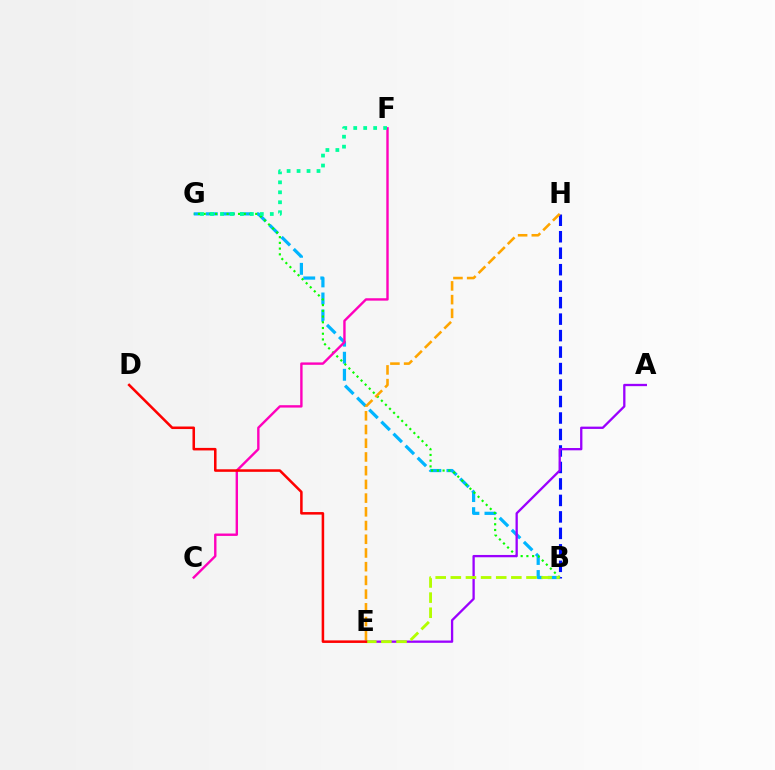{('B', 'G'): [{'color': '#00b5ff', 'line_style': 'dashed', 'thickness': 2.32}, {'color': '#08ff00', 'line_style': 'dotted', 'thickness': 1.56}], ('B', 'H'): [{'color': '#0010ff', 'line_style': 'dashed', 'thickness': 2.24}], ('A', 'E'): [{'color': '#9b00ff', 'line_style': 'solid', 'thickness': 1.66}], ('B', 'E'): [{'color': '#b3ff00', 'line_style': 'dashed', 'thickness': 2.06}], ('C', 'F'): [{'color': '#ff00bd', 'line_style': 'solid', 'thickness': 1.72}], ('F', 'G'): [{'color': '#00ff9d', 'line_style': 'dotted', 'thickness': 2.71}], ('D', 'E'): [{'color': '#ff0000', 'line_style': 'solid', 'thickness': 1.83}], ('E', 'H'): [{'color': '#ffa500', 'line_style': 'dashed', 'thickness': 1.86}]}